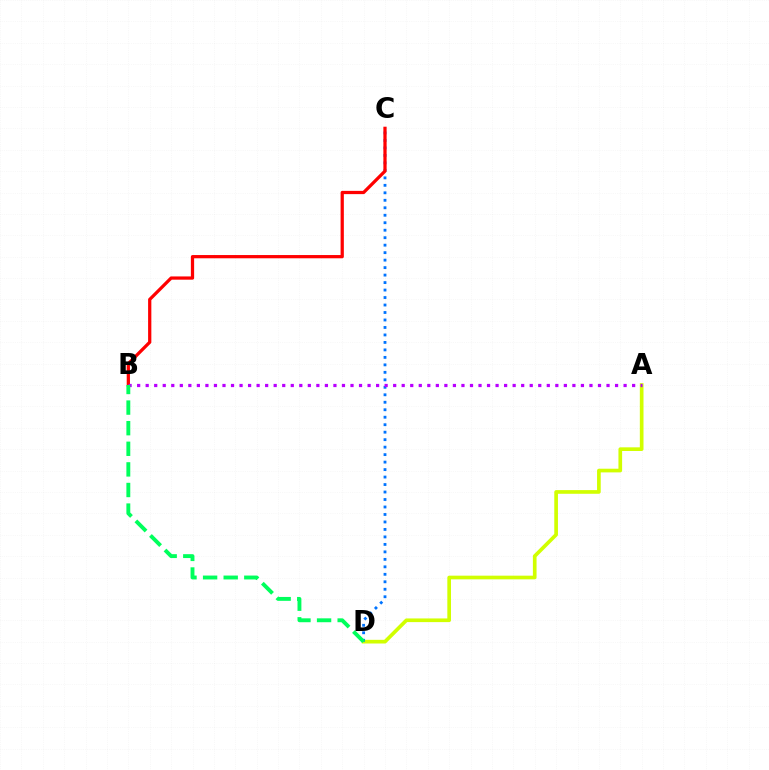{('A', 'D'): [{'color': '#d1ff00', 'line_style': 'solid', 'thickness': 2.65}], ('C', 'D'): [{'color': '#0074ff', 'line_style': 'dotted', 'thickness': 2.03}], ('B', 'C'): [{'color': '#ff0000', 'line_style': 'solid', 'thickness': 2.34}], ('A', 'B'): [{'color': '#b900ff', 'line_style': 'dotted', 'thickness': 2.32}], ('B', 'D'): [{'color': '#00ff5c', 'line_style': 'dashed', 'thickness': 2.8}]}